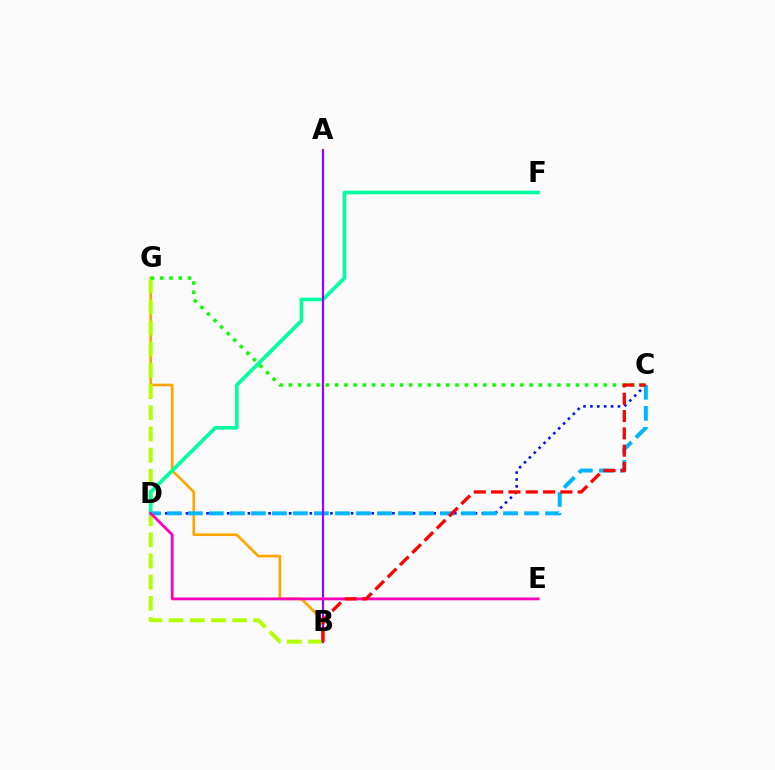{('C', 'D'): [{'color': '#0010ff', 'line_style': 'dotted', 'thickness': 1.87}, {'color': '#00b5ff', 'line_style': 'dashed', 'thickness': 2.85}], ('B', 'G'): [{'color': '#ffa500', 'line_style': 'solid', 'thickness': 1.91}, {'color': '#b3ff00', 'line_style': 'dashed', 'thickness': 2.88}], ('D', 'F'): [{'color': '#00ff9d', 'line_style': 'solid', 'thickness': 2.61}], ('A', 'B'): [{'color': '#9b00ff', 'line_style': 'solid', 'thickness': 1.56}], ('D', 'E'): [{'color': '#ff00bd', 'line_style': 'solid', 'thickness': 2.01}], ('C', 'G'): [{'color': '#08ff00', 'line_style': 'dotted', 'thickness': 2.52}], ('B', 'C'): [{'color': '#ff0000', 'line_style': 'dashed', 'thickness': 2.35}]}